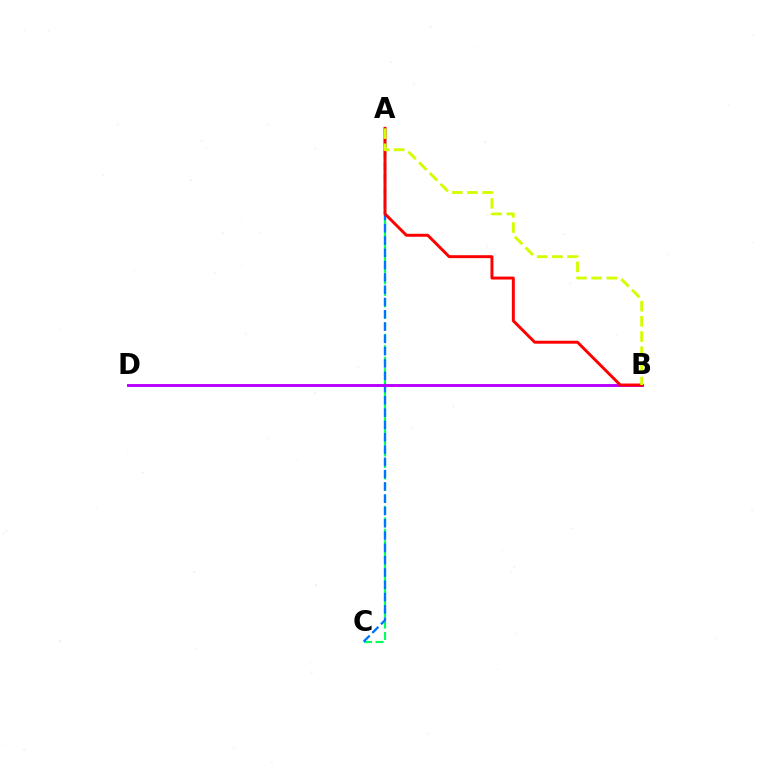{('A', 'C'): [{'color': '#00ff5c', 'line_style': 'dashed', 'thickness': 1.56}, {'color': '#0074ff', 'line_style': 'dashed', 'thickness': 1.67}], ('B', 'D'): [{'color': '#b900ff', 'line_style': 'solid', 'thickness': 2.1}], ('A', 'B'): [{'color': '#ff0000', 'line_style': 'solid', 'thickness': 2.12}, {'color': '#d1ff00', 'line_style': 'dashed', 'thickness': 2.06}]}